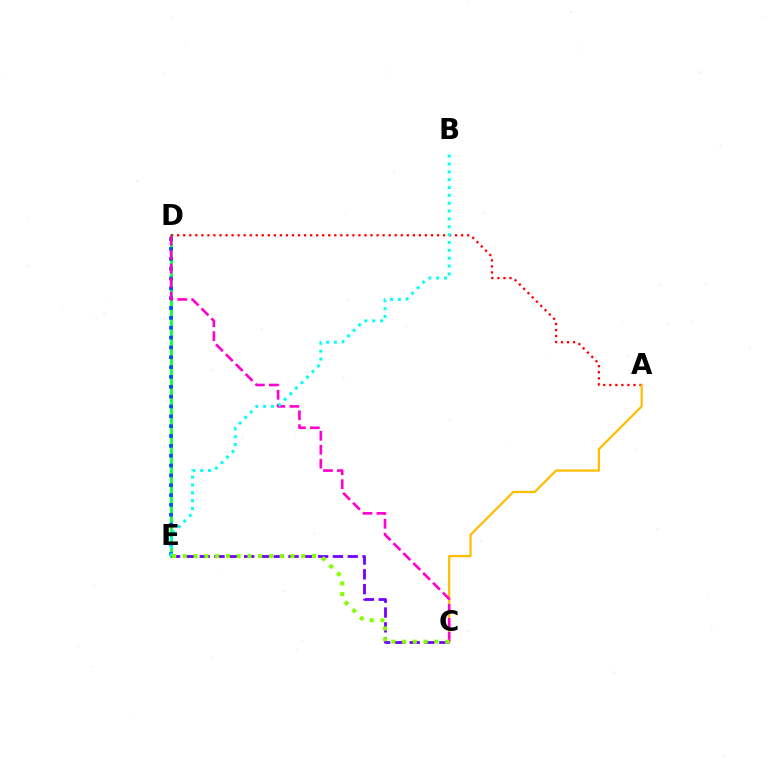{('D', 'E'): [{'color': '#00ff39', 'line_style': 'solid', 'thickness': 1.98}, {'color': '#004bff', 'line_style': 'dotted', 'thickness': 2.67}], ('C', 'E'): [{'color': '#7200ff', 'line_style': 'dashed', 'thickness': 2.01}, {'color': '#84ff00', 'line_style': 'dotted', 'thickness': 2.92}], ('A', 'D'): [{'color': '#ff0000', 'line_style': 'dotted', 'thickness': 1.64}], ('A', 'C'): [{'color': '#ffbd00', 'line_style': 'solid', 'thickness': 1.59}], ('C', 'D'): [{'color': '#ff00cf', 'line_style': 'dashed', 'thickness': 1.9}], ('B', 'E'): [{'color': '#00fff6', 'line_style': 'dotted', 'thickness': 2.13}]}